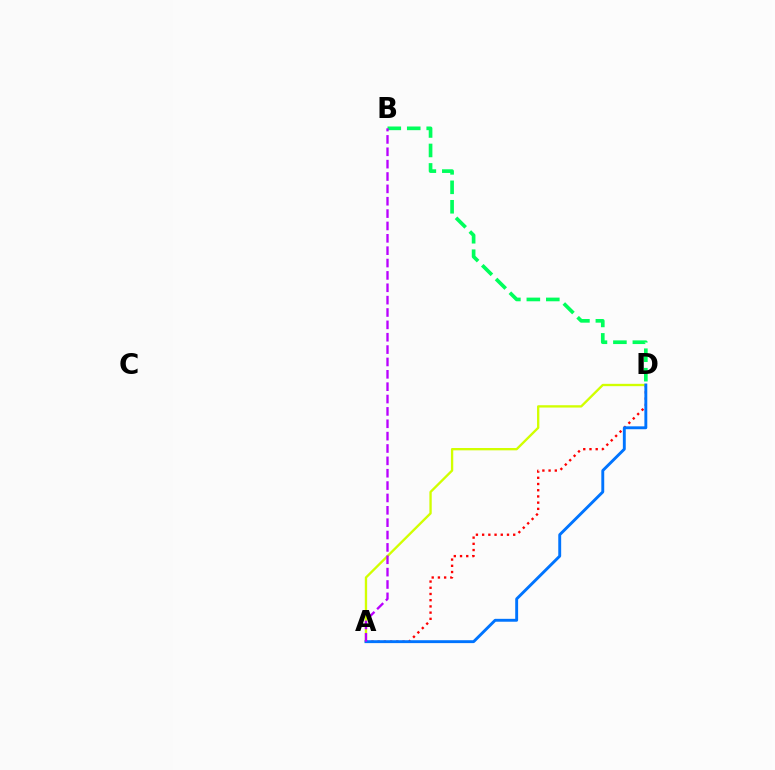{('A', 'D'): [{'color': '#ff0000', 'line_style': 'dotted', 'thickness': 1.69}, {'color': '#d1ff00', 'line_style': 'solid', 'thickness': 1.68}, {'color': '#0074ff', 'line_style': 'solid', 'thickness': 2.08}], ('B', 'D'): [{'color': '#00ff5c', 'line_style': 'dashed', 'thickness': 2.64}], ('A', 'B'): [{'color': '#b900ff', 'line_style': 'dashed', 'thickness': 1.68}]}